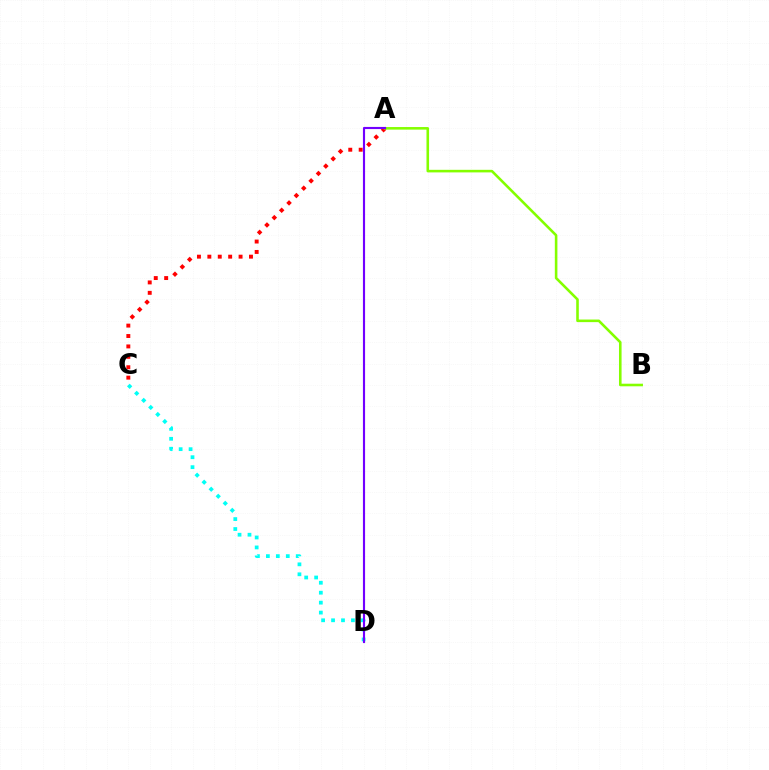{('A', 'C'): [{'color': '#ff0000', 'line_style': 'dotted', 'thickness': 2.83}], ('C', 'D'): [{'color': '#00fff6', 'line_style': 'dotted', 'thickness': 2.7}], ('A', 'B'): [{'color': '#84ff00', 'line_style': 'solid', 'thickness': 1.86}], ('A', 'D'): [{'color': '#7200ff', 'line_style': 'solid', 'thickness': 1.54}]}